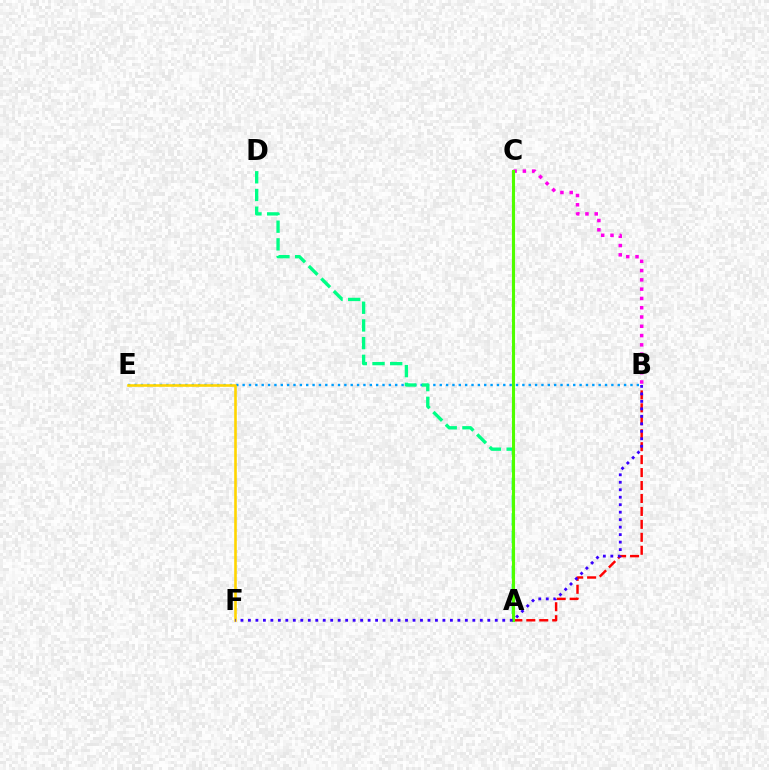{('B', 'E'): [{'color': '#009eff', 'line_style': 'dotted', 'thickness': 1.73}], ('B', 'C'): [{'color': '#ff00ed', 'line_style': 'dotted', 'thickness': 2.52}], ('E', 'F'): [{'color': '#ffd500', 'line_style': 'solid', 'thickness': 1.87}], ('A', 'B'): [{'color': '#ff0000', 'line_style': 'dashed', 'thickness': 1.76}], ('A', 'D'): [{'color': '#00ff86', 'line_style': 'dashed', 'thickness': 2.4}], ('A', 'C'): [{'color': '#4fff00', 'line_style': 'solid', 'thickness': 2.23}], ('B', 'F'): [{'color': '#3700ff', 'line_style': 'dotted', 'thickness': 2.03}]}